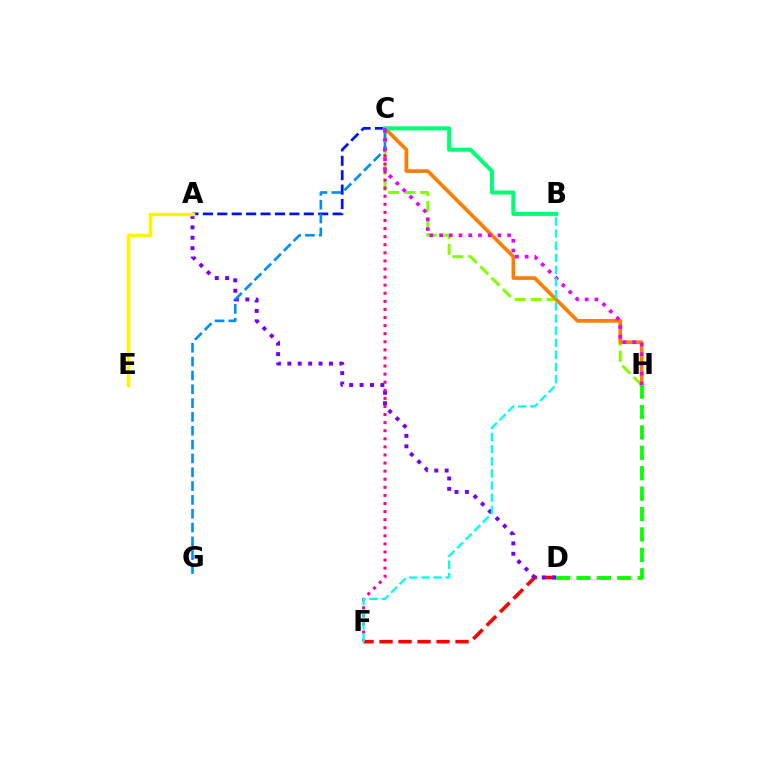{('A', 'C'): [{'color': '#0010ff', 'line_style': 'dashed', 'thickness': 1.96}], ('D', 'F'): [{'color': '#ff0000', 'line_style': 'dashed', 'thickness': 2.58}], ('C', 'H'): [{'color': '#84ff00', 'line_style': 'dashed', 'thickness': 2.18}, {'color': '#ff7c00', 'line_style': 'solid', 'thickness': 2.62}, {'color': '#ee00ff', 'line_style': 'dotted', 'thickness': 2.64}], ('A', 'D'): [{'color': '#7200ff', 'line_style': 'dotted', 'thickness': 2.83}], ('A', 'E'): [{'color': '#fcf500', 'line_style': 'solid', 'thickness': 2.51}], ('B', 'C'): [{'color': '#00ff74', 'line_style': 'solid', 'thickness': 2.9}], ('C', 'F'): [{'color': '#ff0094', 'line_style': 'dotted', 'thickness': 2.2}], ('C', 'G'): [{'color': '#008cff', 'line_style': 'dashed', 'thickness': 1.88}], ('D', 'H'): [{'color': '#08ff00', 'line_style': 'dashed', 'thickness': 2.77}], ('B', 'F'): [{'color': '#00fff6', 'line_style': 'dashed', 'thickness': 1.65}]}